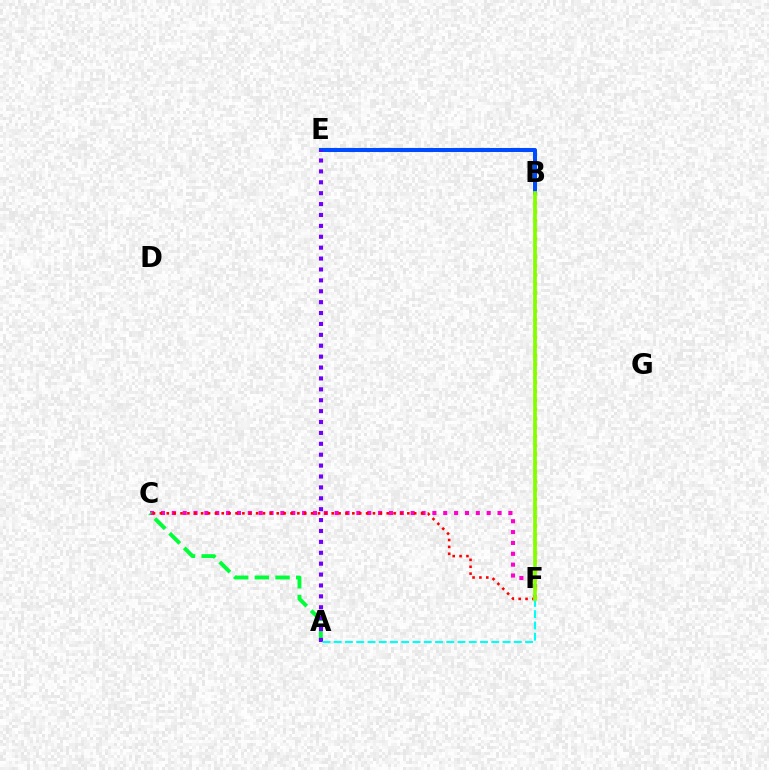{('C', 'F'): [{'color': '#ff00cf', 'line_style': 'dotted', 'thickness': 2.95}, {'color': '#ff0000', 'line_style': 'dotted', 'thickness': 1.87}], ('B', 'E'): [{'color': '#004bff', 'line_style': 'solid', 'thickness': 2.92}], ('A', 'C'): [{'color': '#00ff39', 'line_style': 'dashed', 'thickness': 2.81}], ('A', 'E'): [{'color': '#7200ff', 'line_style': 'dotted', 'thickness': 2.96}], ('A', 'F'): [{'color': '#00fff6', 'line_style': 'dashed', 'thickness': 1.53}], ('B', 'F'): [{'color': '#ffbd00', 'line_style': 'dotted', 'thickness': 2.44}, {'color': '#84ff00', 'line_style': 'solid', 'thickness': 2.65}]}